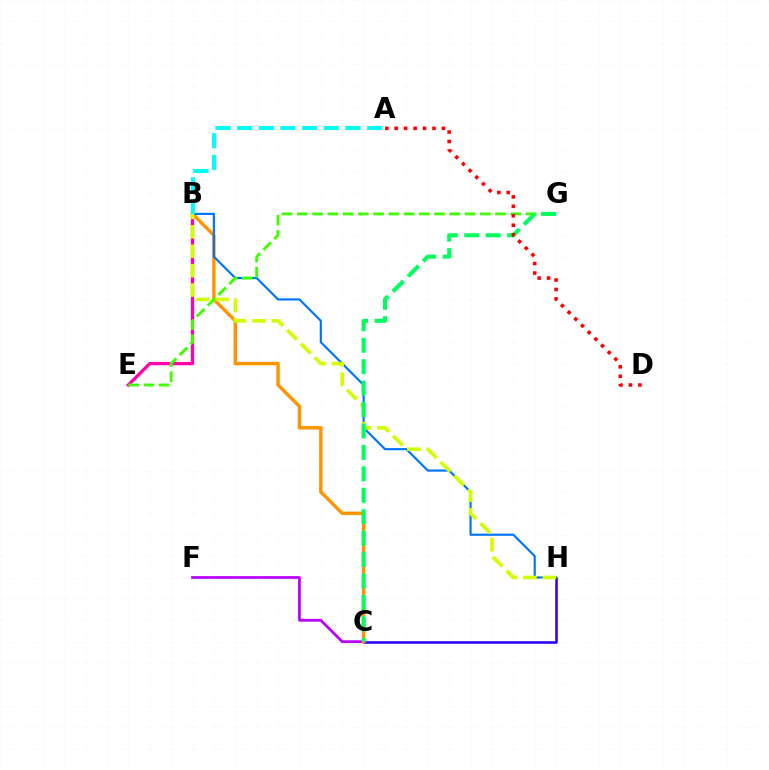{('C', 'F'): [{'color': '#b900ff', 'line_style': 'solid', 'thickness': 1.98}], ('C', 'H'): [{'color': '#2500ff', 'line_style': 'solid', 'thickness': 1.82}], ('B', 'E'): [{'color': '#ff00ac', 'line_style': 'solid', 'thickness': 2.36}], ('B', 'C'): [{'color': '#ff9400', 'line_style': 'solid', 'thickness': 2.47}], ('B', 'H'): [{'color': '#0074ff', 'line_style': 'solid', 'thickness': 1.56}, {'color': '#d1ff00', 'line_style': 'dashed', 'thickness': 2.64}], ('E', 'G'): [{'color': '#3dff00', 'line_style': 'dashed', 'thickness': 2.07}], ('A', 'B'): [{'color': '#00fff6', 'line_style': 'dashed', 'thickness': 2.94}], ('C', 'G'): [{'color': '#00ff5c', 'line_style': 'dashed', 'thickness': 2.91}], ('A', 'D'): [{'color': '#ff0000', 'line_style': 'dotted', 'thickness': 2.57}]}